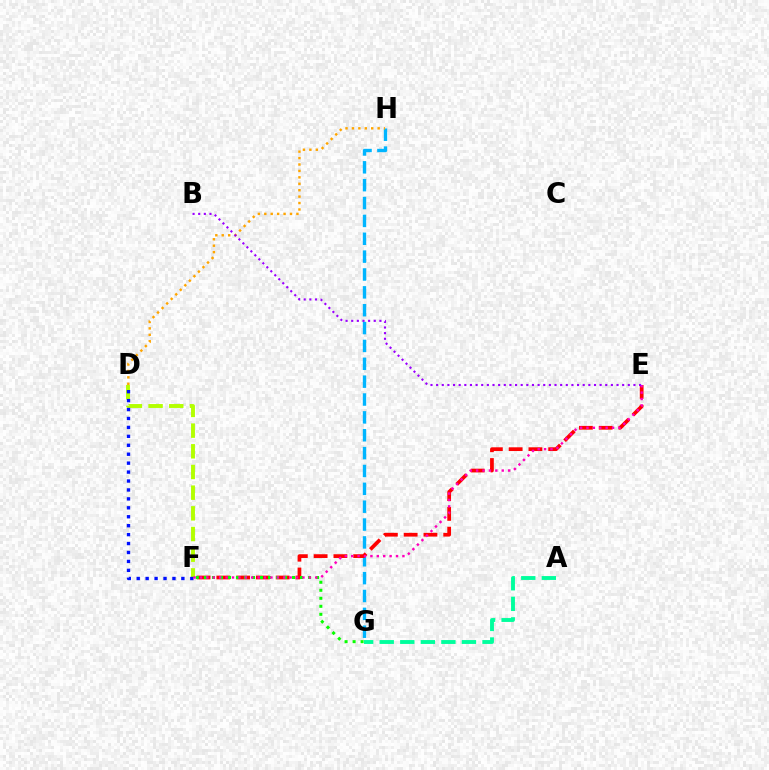{('G', 'H'): [{'color': '#00b5ff', 'line_style': 'dashed', 'thickness': 2.43}], ('D', 'H'): [{'color': '#ffa500', 'line_style': 'dotted', 'thickness': 1.75}], ('A', 'G'): [{'color': '#00ff9d', 'line_style': 'dashed', 'thickness': 2.79}], ('E', 'F'): [{'color': '#ff0000', 'line_style': 'dashed', 'thickness': 2.69}, {'color': '#ff00bd', 'line_style': 'dotted', 'thickness': 1.74}], ('D', 'F'): [{'color': '#b3ff00', 'line_style': 'dashed', 'thickness': 2.81}, {'color': '#0010ff', 'line_style': 'dotted', 'thickness': 2.43}], ('F', 'G'): [{'color': '#08ff00', 'line_style': 'dotted', 'thickness': 2.18}], ('B', 'E'): [{'color': '#9b00ff', 'line_style': 'dotted', 'thickness': 1.53}]}